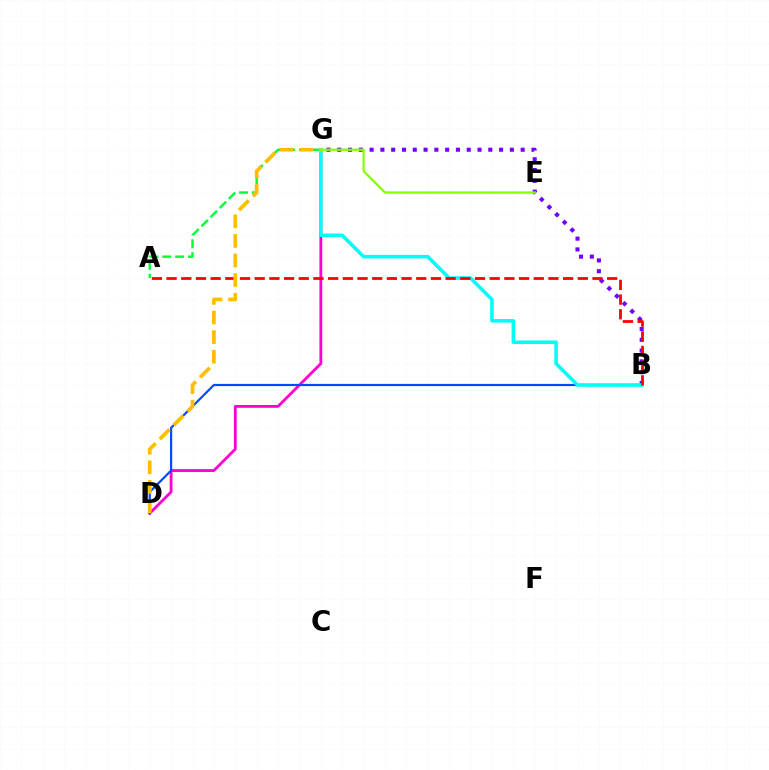{('D', 'G'): [{'color': '#ff00cf', 'line_style': 'solid', 'thickness': 2.03}, {'color': '#ffbd00', 'line_style': 'dashed', 'thickness': 2.66}], ('B', 'G'): [{'color': '#7200ff', 'line_style': 'dotted', 'thickness': 2.93}, {'color': '#00fff6', 'line_style': 'solid', 'thickness': 2.55}], ('A', 'G'): [{'color': '#00ff39', 'line_style': 'dashed', 'thickness': 1.75}], ('B', 'D'): [{'color': '#004bff', 'line_style': 'solid', 'thickness': 1.59}], ('A', 'B'): [{'color': '#ff0000', 'line_style': 'dashed', 'thickness': 2.0}], ('E', 'G'): [{'color': '#84ff00', 'line_style': 'solid', 'thickness': 1.61}]}